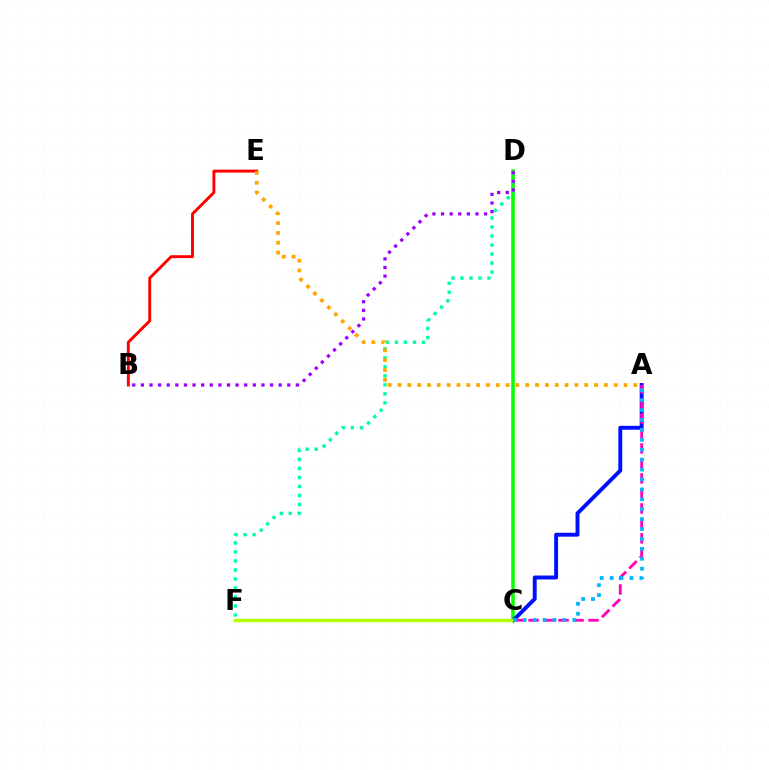{('C', 'D'): [{'color': '#08ff00', 'line_style': 'solid', 'thickness': 2.58}], ('A', 'C'): [{'color': '#0010ff', 'line_style': 'solid', 'thickness': 2.82}, {'color': '#ff00bd', 'line_style': 'dashed', 'thickness': 2.04}, {'color': '#00b5ff', 'line_style': 'dotted', 'thickness': 2.69}], ('C', 'F'): [{'color': '#b3ff00', 'line_style': 'solid', 'thickness': 2.5}], ('B', 'E'): [{'color': '#ff0000', 'line_style': 'solid', 'thickness': 2.1}], ('D', 'F'): [{'color': '#00ff9d', 'line_style': 'dotted', 'thickness': 2.45}], ('A', 'E'): [{'color': '#ffa500', 'line_style': 'dotted', 'thickness': 2.67}], ('B', 'D'): [{'color': '#9b00ff', 'line_style': 'dotted', 'thickness': 2.34}]}